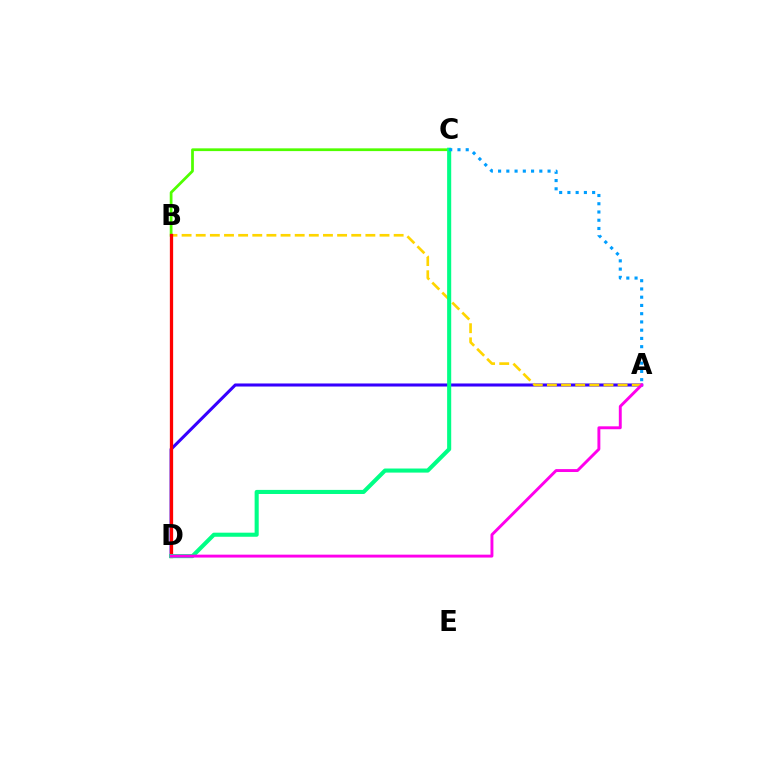{('A', 'D'): [{'color': '#3700ff', 'line_style': 'solid', 'thickness': 2.2}, {'color': '#ff00ed', 'line_style': 'solid', 'thickness': 2.1}], ('B', 'C'): [{'color': '#4fff00', 'line_style': 'solid', 'thickness': 1.98}], ('A', 'B'): [{'color': '#ffd500', 'line_style': 'dashed', 'thickness': 1.92}], ('B', 'D'): [{'color': '#ff0000', 'line_style': 'solid', 'thickness': 2.36}], ('C', 'D'): [{'color': '#00ff86', 'line_style': 'solid', 'thickness': 2.94}], ('A', 'C'): [{'color': '#009eff', 'line_style': 'dotted', 'thickness': 2.24}]}